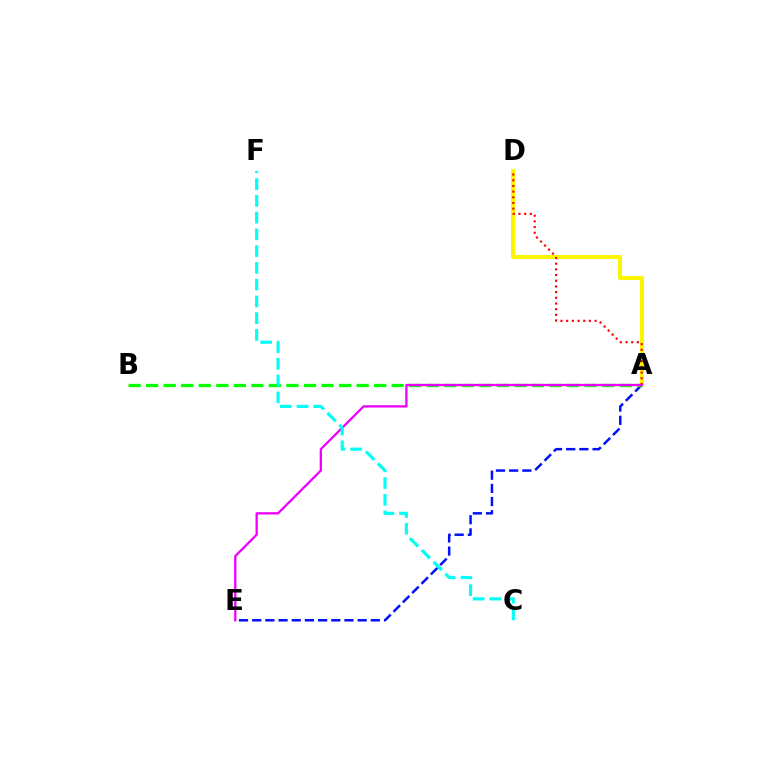{('A', 'E'): [{'color': '#0010ff', 'line_style': 'dashed', 'thickness': 1.79}, {'color': '#ee00ff', 'line_style': 'solid', 'thickness': 1.65}], ('A', 'D'): [{'color': '#fcf500', 'line_style': 'solid', 'thickness': 2.9}, {'color': '#ff0000', 'line_style': 'dotted', 'thickness': 1.54}], ('A', 'B'): [{'color': '#08ff00', 'line_style': 'dashed', 'thickness': 2.38}], ('C', 'F'): [{'color': '#00fff6', 'line_style': 'dashed', 'thickness': 2.28}]}